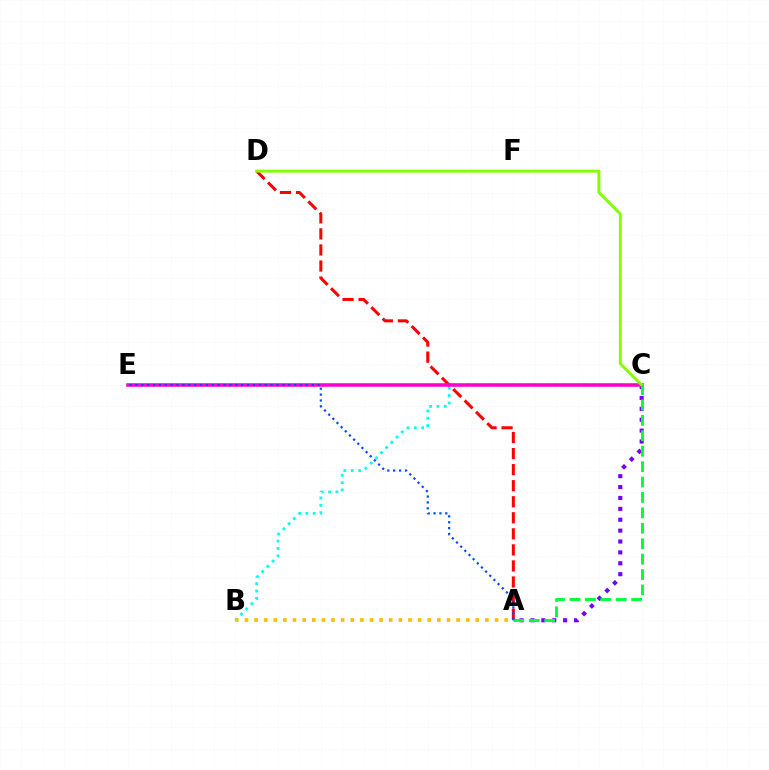{('B', 'C'): [{'color': '#00fff6', 'line_style': 'dotted', 'thickness': 2.0}], ('A', 'C'): [{'color': '#7200ff', 'line_style': 'dotted', 'thickness': 2.96}, {'color': '#00ff39', 'line_style': 'dashed', 'thickness': 2.09}], ('A', 'D'): [{'color': '#ff0000', 'line_style': 'dashed', 'thickness': 2.18}], ('C', 'E'): [{'color': '#ff00cf', 'line_style': 'solid', 'thickness': 2.55}], ('C', 'D'): [{'color': '#84ff00', 'line_style': 'solid', 'thickness': 2.1}], ('A', 'B'): [{'color': '#ffbd00', 'line_style': 'dotted', 'thickness': 2.61}], ('A', 'E'): [{'color': '#004bff', 'line_style': 'dotted', 'thickness': 1.6}]}